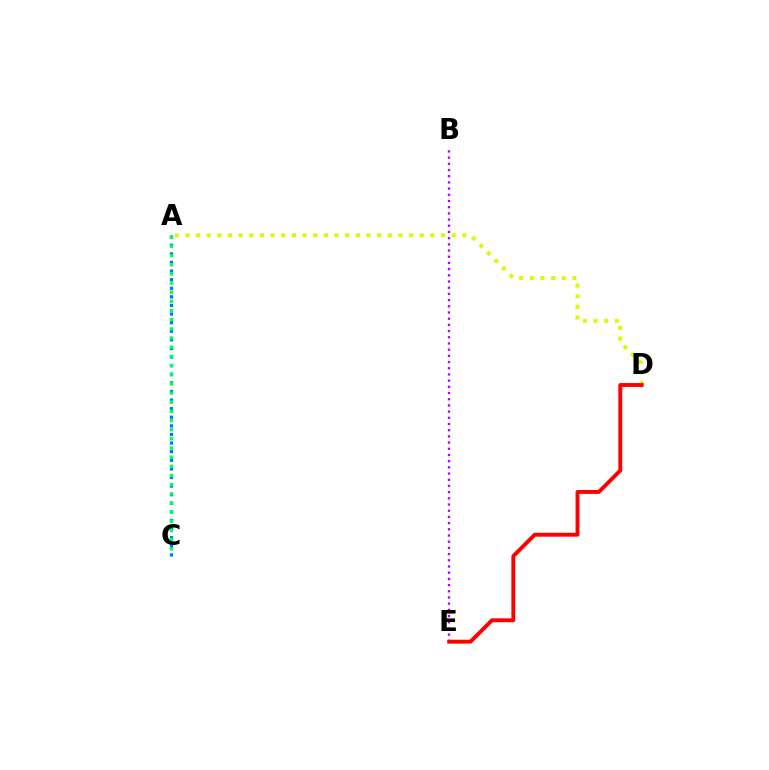{('B', 'E'): [{'color': '#b900ff', 'line_style': 'dotted', 'thickness': 1.68}], ('A', 'C'): [{'color': '#0074ff', 'line_style': 'dotted', 'thickness': 2.34}, {'color': '#00ff5c', 'line_style': 'dotted', 'thickness': 2.49}], ('A', 'D'): [{'color': '#d1ff00', 'line_style': 'dotted', 'thickness': 2.89}], ('D', 'E'): [{'color': '#ff0000', 'line_style': 'solid', 'thickness': 2.81}]}